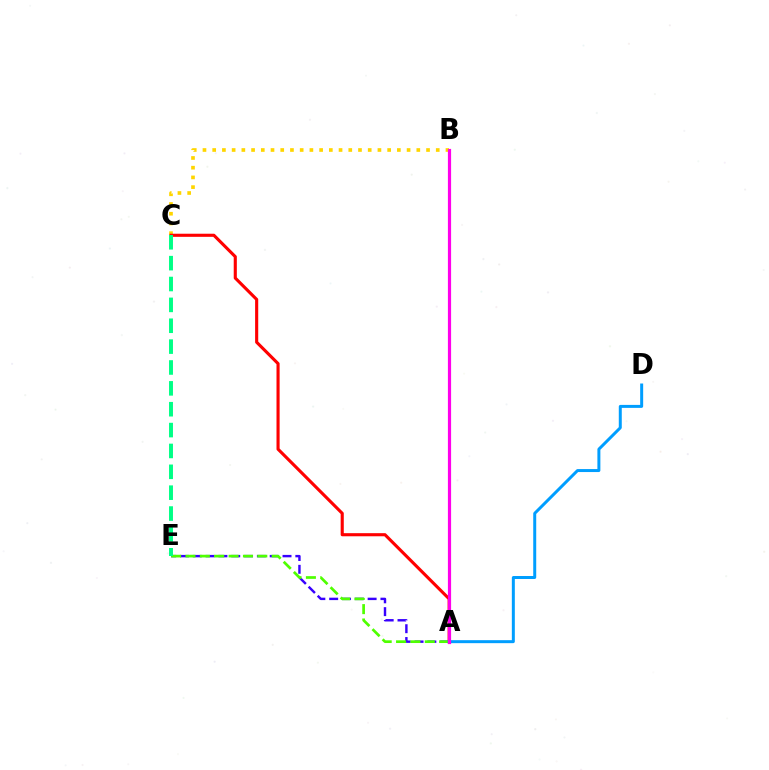{('A', 'E'): [{'color': '#3700ff', 'line_style': 'dashed', 'thickness': 1.74}, {'color': '#4fff00', 'line_style': 'dashed', 'thickness': 1.95}], ('B', 'C'): [{'color': '#ffd500', 'line_style': 'dotted', 'thickness': 2.64}], ('A', 'C'): [{'color': '#ff0000', 'line_style': 'solid', 'thickness': 2.24}], ('A', 'D'): [{'color': '#009eff', 'line_style': 'solid', 'thickness': 2.15}], ('A', 'B'): [{'color': '#ff00ed', 'line_style': 'solid', 'thickness': 2.3}], ('C', 'E'): [{'color': '#00ff86', 'line_style': 'dashed', 'thickness': 2.83}]}